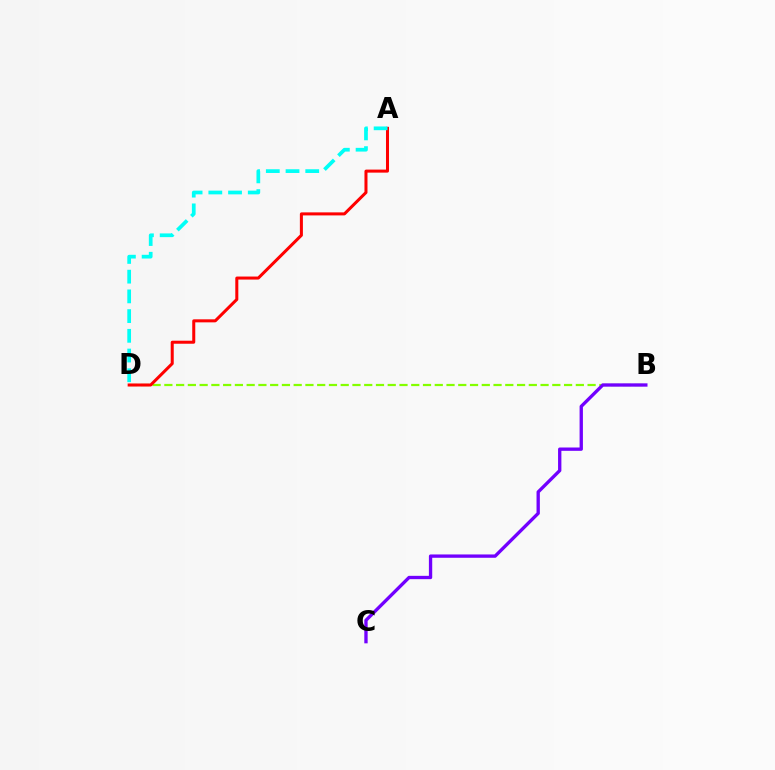{('B', 'D'): [{'color': '#84ff00', 'line_style': 'dashed', 'thickness': 1.6}], ('B', 'C'): [{'color': '#7200ff', 'line_style': 'solid', 'thickness': 2.39}], ('A', 'D'): [{'color': '#ff0000', 'line_style': 'solid', 'thickness': 2.18}, {'color': '#00fff6', 'line_style': 'dashed', 'thickness': 2.68}]}